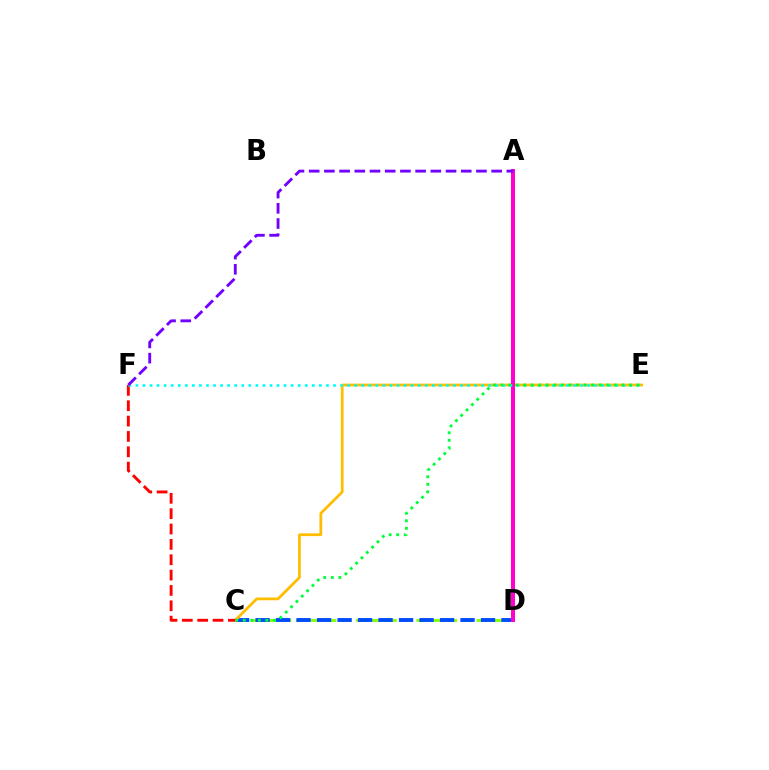{('C', 'D'): [{'color': '#84ff00', 'line_style': 'dashed', 'thickness': 2.05}, {'color': '#004bff', 'line_style': 'dashed', 'thickness': 2.78}], ('C', 'E'): [{'color': '#ffbd00', 'line_style': 'solid', 'thickness': 1.99}, {'color': '#00ff39', 'line_style': 'dotted', 'thickness': 2.05}], ('C', 'F'): [{'color': '#ff0000', 'line_style': 'dashed', 'thickness': 2.09}], ('A', 'D'): [{'color': '#ff00cf', 'line_style': 'solid', 'thickness': 2.88}], ('E', 'F'): [{'color': '#00fff6', 'line_style': 'dotted', 'thickness': 1.92}], ('A', 'F'): [{'color': '#7200ff', 'line_style': 'dashed', 'thickness': 2.07}]}